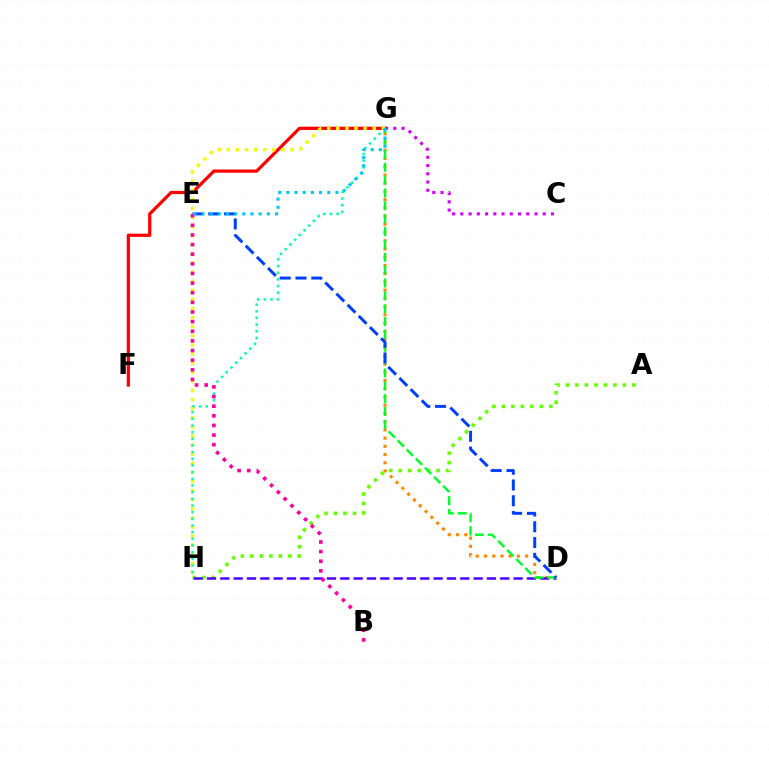{('F', 'G'): [{'color': '#ff0000', 'line_style': 'solid', 'thickness': 2.32}], ('A', 'H'): [{'color': '#66ff00', 'line_style': 'dotted', 'thickness': 2.58}], ('C', 'G'): [{'color': '#d600ff', 'line_style': 'dotted', 'thickness': 2.24}], ('G', 'H'): [{'color': '#eeff00', 'line_style': 'dotted', 'thickness': 2.47}, {'color': '#00ffaf', 'line_style': 'dotted', 'thickness': 1.81}], ('D', 'G'): [{'color': '#ff8800', 'line_style': 'dotted', 'thickness': 2.23}, {'color': '#00ff27', 'line_style': 'dashed', 'thickness': 1.75}], ('D', 'H'): [{'color': '#4f00ff', 'line_style': 'dashed', 'thickness': 1.81}], ('D', 'E'): [{'color': '#003fff', 'line_style': 'dashed', 'thickness': 2.14}], ('B', 'E'): [{'color': '#ff00a0', 'line_style': 'dotted', 'thickness': 2.62}], ('E', 'G'): [{'color': '#00c7ff', 'line_style': 'dotted', 'thickness': 2.22}]}